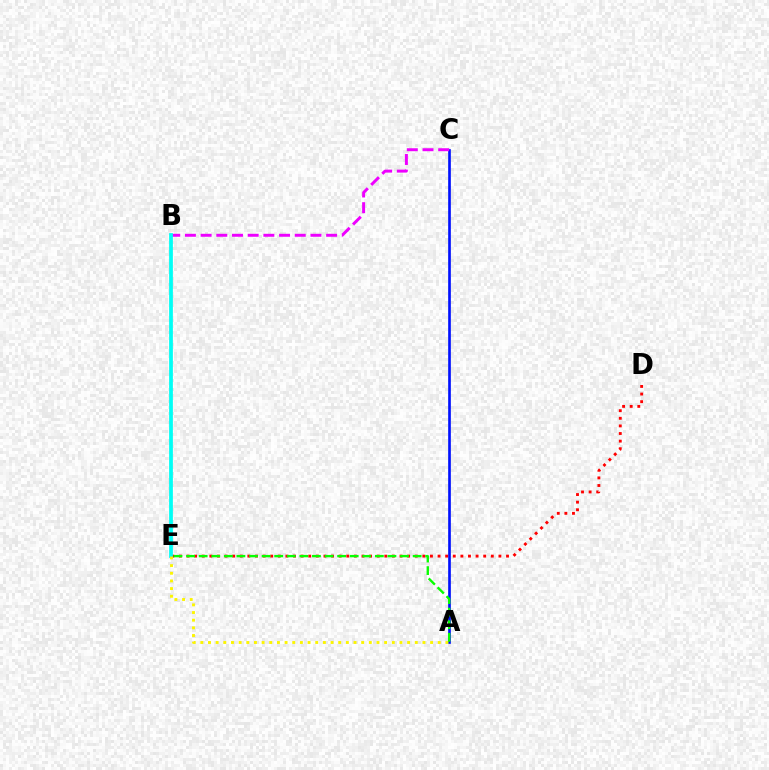{('A', 'C'): [{'color': '#0010ff', 'line_style': 'solid', 'thickness': 1.92}], ('B', 'C'): [{'color': '#ee00ff', 'line_style': 'dashed', 'thickness': 2.13}], ('D', 'E'): [{'color': '#ff0000', 'line_style': 'dotted', 'thickness': 2.07}], ('B', 'E'): [{'color': '#00fff6', 'line_style': 'solid', 'thickness': 2.7}], ('A', 'E'): [{'color': '#fcf500', 'line_style': 'dotted', 'thickness': 2.08}, {'color': '#08ff00', 'line_style': 'dashed', 'thickness': 1.71}]}